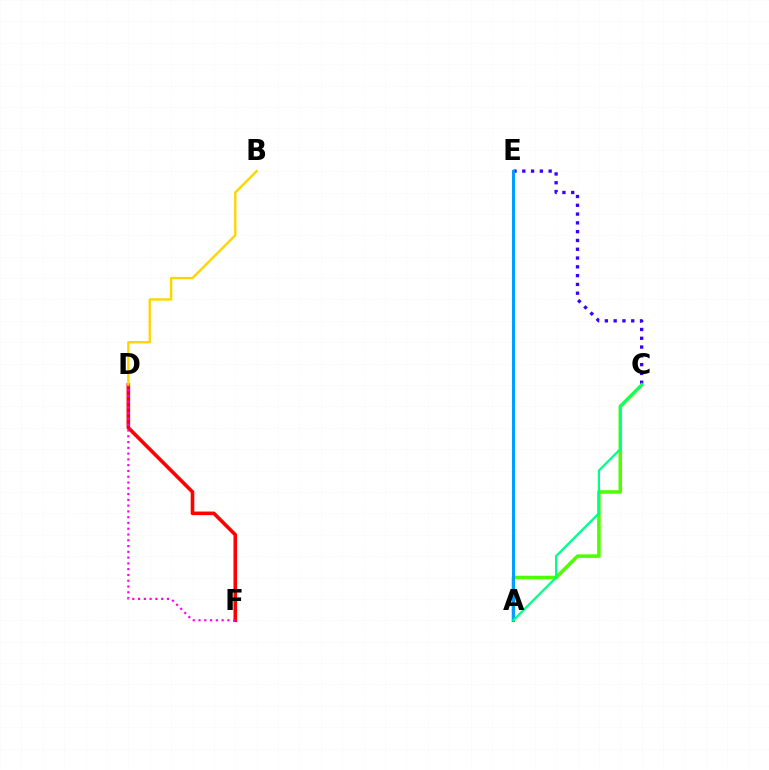{('D', 'F'): [{'color': '#ff0000', 'line_style': 'solid', 'thickness': 2.59}, {'color': '#ff00ed', 'line_style': 'dotted', 'thickness': 1.57}], ('B', 'D'): [{'color': '#ffd500', 'line_style': 'solid', 'thickness': 1.71}], ('C', 'E'): [{'color': '#3700ff', 'line_style': 'dotted', 'thickness': 2.39}], ('A', 'C'): [{'color': '#4fff00', 'line_style': 'solid', 'thickness': 2.55}, {'color': '#00ff86', 'line_style': 'solid', 'thickness': 1.61}], ('A', 'E'): [{'color': '#009eff', 'line_style': 'solid', 'thickness': 2.14}]}